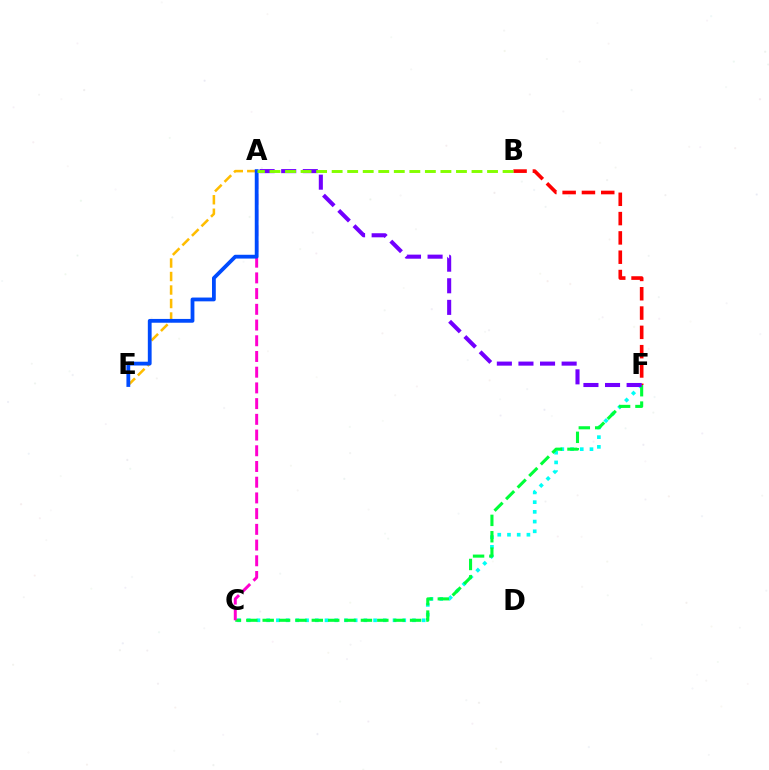{('B', 'F'): [{'color': '#ff0000', 'line_style': 'dashed', 'thickness': 2.62}], ('C', 'F'): [{'color': '#00fff6', 'line_style': 'dotted', 'thickness': 2.64}, {'color': '#00ff39', 'line_style': 'dashed', 'thickness': 2.22}], ('A', 'E'): [{'color': '#ffbd00', 'line_style': 'dashed', 'thickness': 1.83}, {'color': '#004bff', 'line_style': 'solid', 'thickness': 2.73}], ('A', 'C'): [{'color': '#ff00cf', 'line_style': 'dashed', 'thickness': 2.14}], ('A', 'F'): [{'color': '#7200ff', 'line_style': 'dashed', 'thickness': 2.93}], ('A', 'B'): [{'color': '#84ff00', 'line_style': 'dashed', 'thickness': 2.11}]}